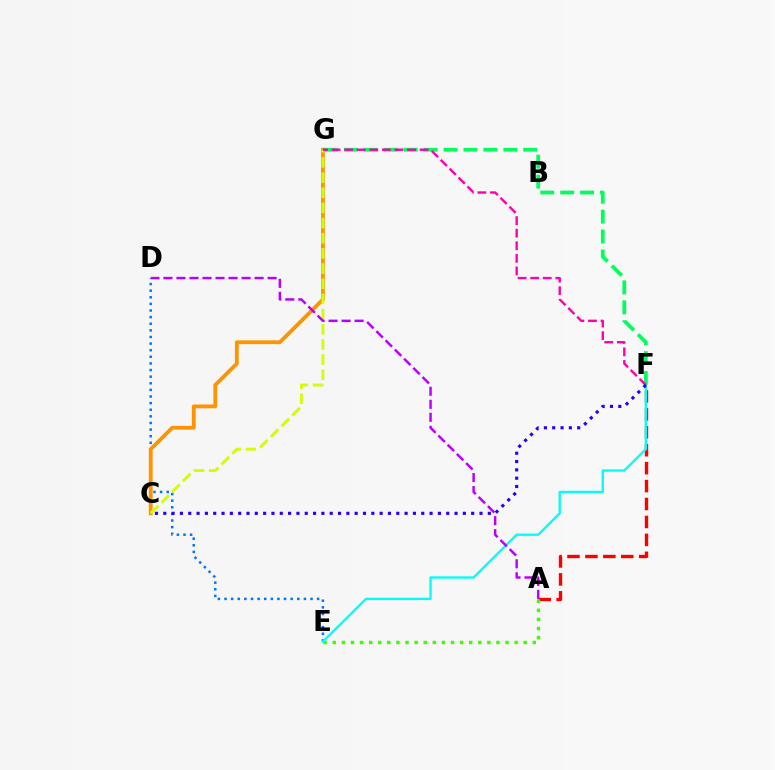{('A', 'F'): [{'color': '#ff0000', 'line_style': 'dashed', 'thickness': 2.44}], ('A', 'E'): [{'color': '#3dff00', 'line_style': 'dotted', 'thickness': 2.47}], ('D', 'E'): [{'color': '#0074ff', 'line_style': 'dotted', 'thickness': 1.8}], ('C', 'G'): [{'color': '#ff9400', 'line_style': 'solid', 'thickness': 2.74}, {'color': '#d1ff00', 'line_style': 'dashed', 'thickness': 2.06}], ('E', 'F'): [{'color': '#00fff6', 'line_style': 'solid', 'thickness': 1.69}], ('F', 'G'): [{'color': '#00ff5c', 'line_style': 'dashed', 'thickness': 2.71}, {'color': '#ff00ac', 'line_style': 'dashed', 'thickness': 1.71}], ('A', 'D'): [{'color': '#b900ff', 'line_style': 'dashed', 'thickness': 1.77}], ('C', 'F'): [{'color': '#2500ff', 'line_style': 'dotted', 'thickness': 2.26}]}